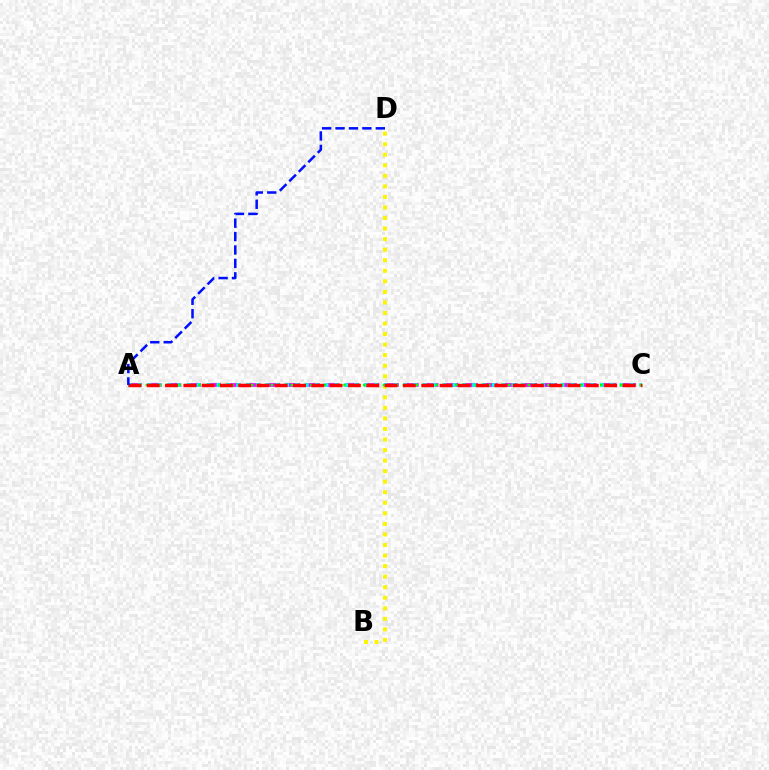{('A', 'C'): [{'color': '#ee00ff', 'line_style': 'dashed', 'thickness': 2.69}, {'color': '#00fff6', 'line_style': 'dotted', 'thickness': 2.67}, {'color': '#08ff00', 'line_style': 'dotted', 'thickness': 1.79}, {'color': '#ff0000', 'line_style': 'dashed', 'thickness': 2.49}], ('B', 'D'): [{'color': '#fcf500', 'line_style': 'dotted', 'thickness': 2.87}], ('A', 'D'): [{'color': '#0010ff', 'line_style': 'dashed', 'thickness': 1.82}]}